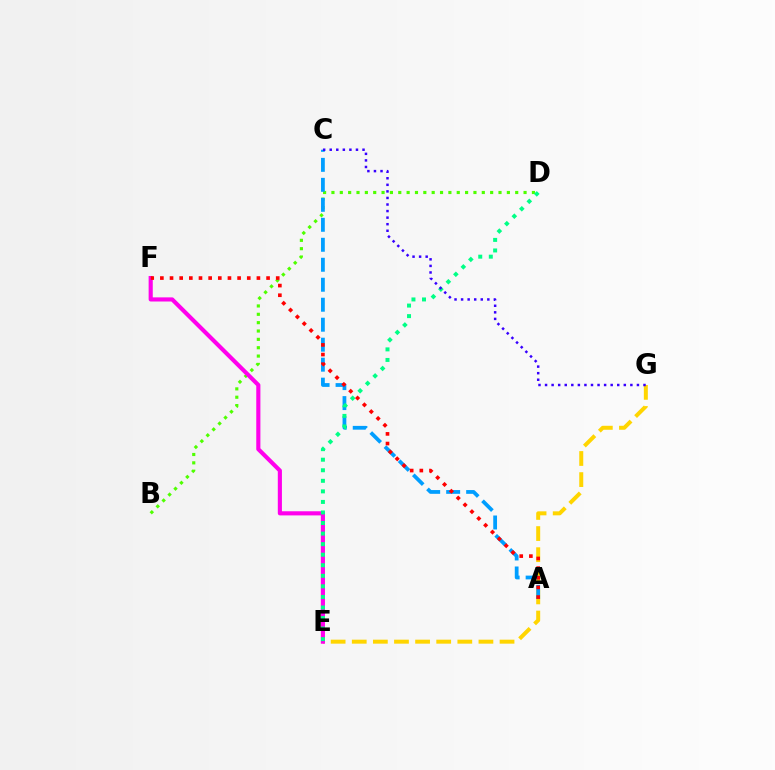{('E', 'G'): [{'color': '#ffd500', 'line_style': 'dashed', 'thickness': 2.87}], ('B', 'D'): [{'color': '#4fff00', 'line_style': 'dotted', 'thickness': 2.27}], ('A', 'C'): [{'color': '#009eff', 'line_style': 'dashed', 'thickness': 2.71}], ('E', 'F'): [{'color': '#ff00ed', 'line_style': 'solid', 'thickness': 2.97}], ('D', 'E'): [{'color': '#00ff86', 'line_style': 'dotted', 'thickness': 2.87}], ('A', 'F'): [{'color': '#ff0000', 'line_style': 'dotted', 'thickness': 2.62}], ('C', 'G'): [{'color': '#3700ff', 'line_style': 'dotted', 'thickness': 1.78}]}